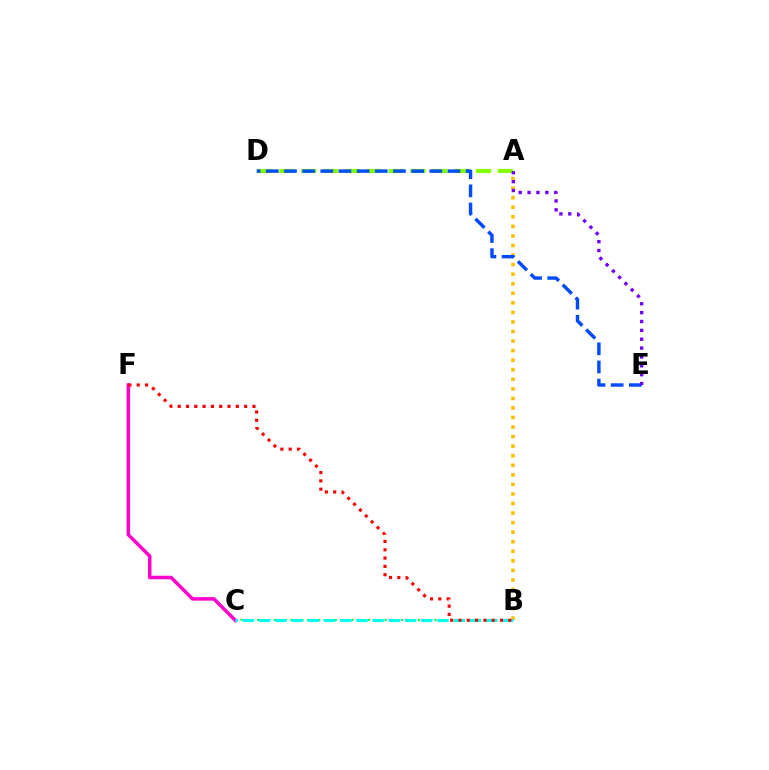{('B', 'C'): [{'color': '#00ff39', 'line_style': 'dotted', 'thickness': 1.5}, {'color': '#00fff6', 'line_style': 'dashed', 'thickness': 2.2}], ('A', 'B'): [{'color': '#ffbd00', 'line_style': 'dotted', 'thickness': 2.6}], ('C', 'F'): [{'color': '#ff00cf', 'line_style': 'solid', 'thickness': 2.53}], ('A', 'D'): [{'color': '#84ff00', 'line_style': 'dashed', 'thickness': 2.97}], ('D', 'E'): [{'color': '#004bff', 'line_style': 'dashed', 'thickness': 2.47}], ('A', 'E'): [{'color': '#7200ff', 'line_style': 'dotted', 'thickness': 2.41}], ('B', 'F'): [{'color': '#ff0000', 'line_style': 'dotted', 'thickness': 2.26}]}